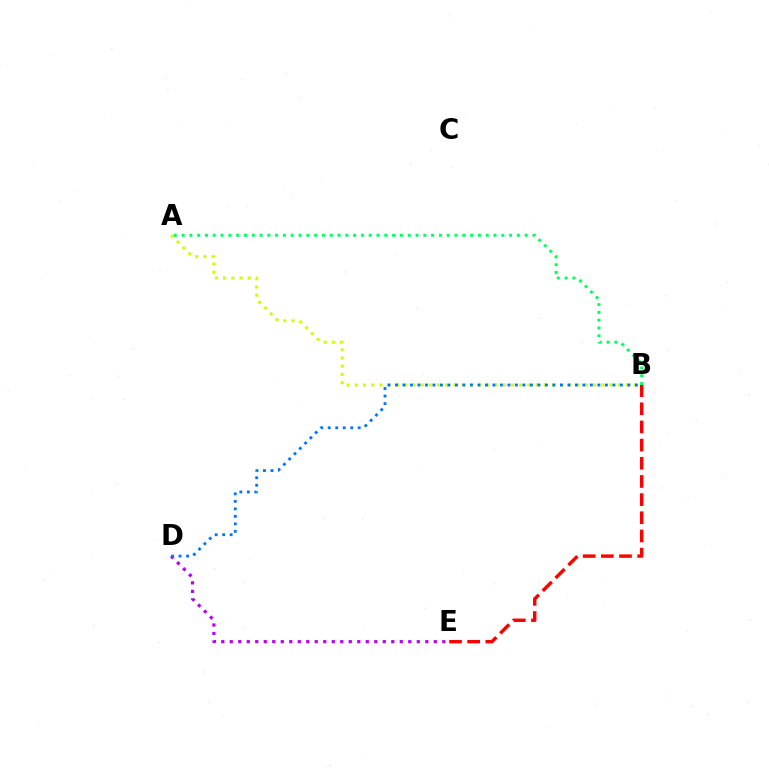{('B', 'E'): [{'color': '#ff0000', 'line_style': 'dashed', 'thickness': 2.47}], ('A', 'B'): [{'color': '#d1ff00', 'line_style': 'dotted', 'thickness': 2.23}, {'color': '#00ff5c', 'line_style': 'dotted', 'thickness': 2.12}], ('D', 'E'): [{'color': '#b900ff', 'line_style': 'dotted', 'thickness': 2.31}], ('B', 'D'): [{'color': '#0074ff', 'line_style': 'dotted', 'thickness': 2.04}]}